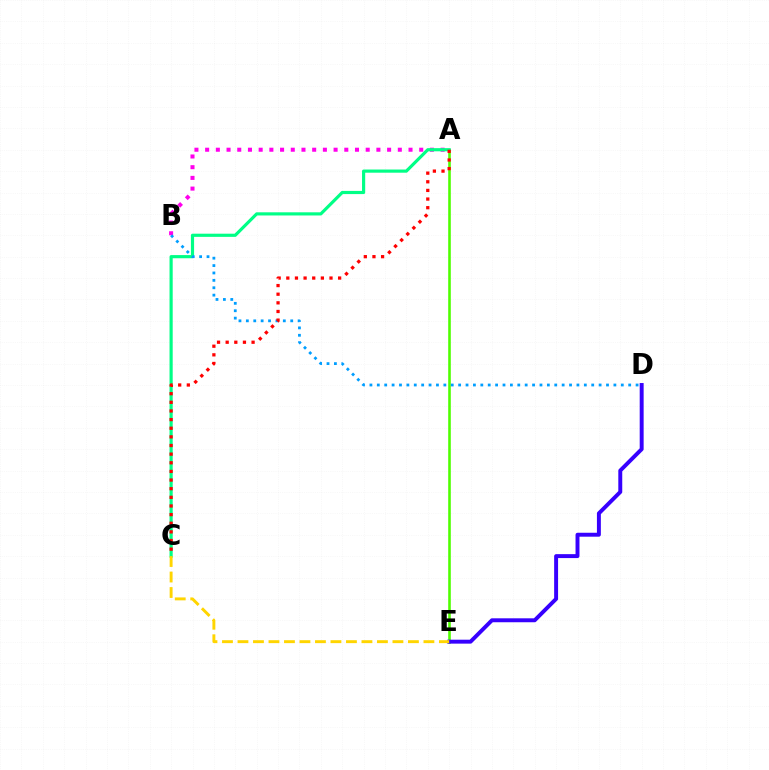{('A', 'E'): [{'color': '#4fff00', 'line_style': 'solid', 'thickness': 1.87}], ('A', 'B'): [{'color': '#ff00ed', 'line_style': 'dotted', 'thickness': 2.91}], ('D', 'E'): [{'color': '#3700ff', 'line_style': 'solid', 'thickness': 2.83}], ('A', 'C'): [{'color': '#00ff86', 'line_style': 'solid', 'thickness': 2.28}, {'color': '#ff0000', 'line_style': 'dotted', 'thickness': 2.35}], ('B', 'D'): [{'color': '#009eff', 'line_style': 'dotted', 'thickness': 2.01}], ('C', 'E'): [{'color': '#ffd500', 'line_style': 'dashed', 'thickness': 2.11}]}